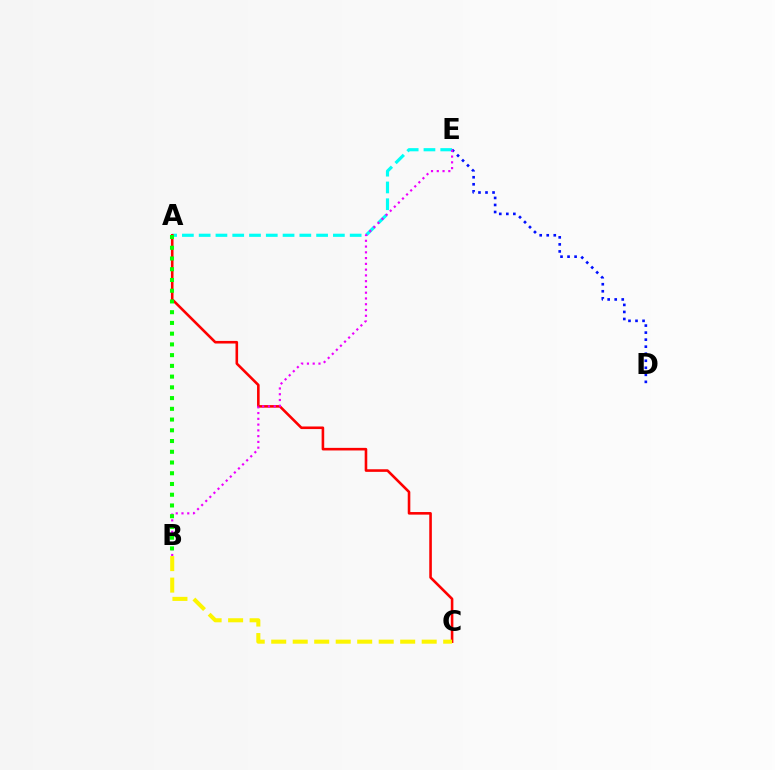{('A', 'E'): [{'color': '#00fff6', 'line_style': 'dashed', 'thickness': 2.28}], ('A', 'C'): [{'color': '#ff0000', 'line_style': 'solid', 'thickness': 1.87}], ('D', 'E'): [{'color': '#0010ff', 'line_style': 'dotted', 'thickness': 1.91}], ('B', 'E'): [{'color': '#ee00ff', 'line_style': 'dotted', 'thickness': 1.57}], ('B', 'C'): [{'color': '#fcf500', 'line_style': 'dashed', 'thickness': 2.92}], ('A', 'B'): [{'color': '#08ff00', 'line_style': 'dotted', 'thickness': 2.92}]}